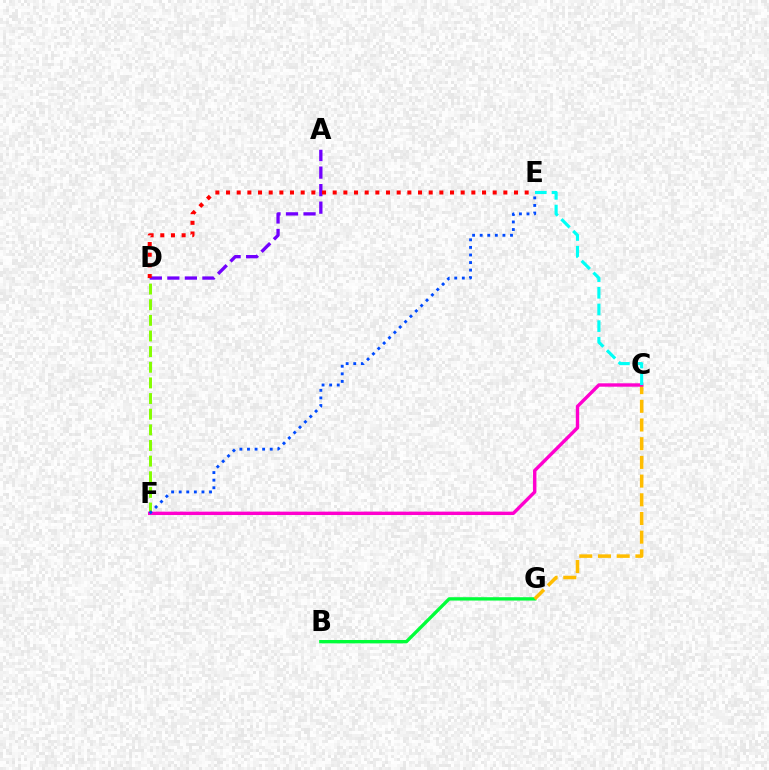{('B', 'G'): [{'color': '#00ff39', 'line_style': 'solid', 'thickness': 2.41}], ('D', 'F'): [{'color': '#84ff00', 'line_style': 'dashed', 'thickness': 2.12}], ('C', 'G'): [{'color': '#ffbd00', 'line_style': 'dashed', 'thickness': 2.54}], ('C', 'F'): [{'color': '#ff00cf', 'line_style': 'solid', 'thickness': 2.44}], ('A', 'D'): [{'color': '#7200ff', 'line_style': 'dashed', 'thickness': 2.38}], ('D', 'E'): [{'color': '#ff0000', 'line_style': 'dotted', 'thickness': 2.9}], ('C', 'E'): [{'color': '#00fff6', 'line_style': 'dashed', 'thickness': 2.26}], ('E', 'F'): [{'color': '#004bff', 'line_style': 'dotted', 'thickness': 2.06}]}